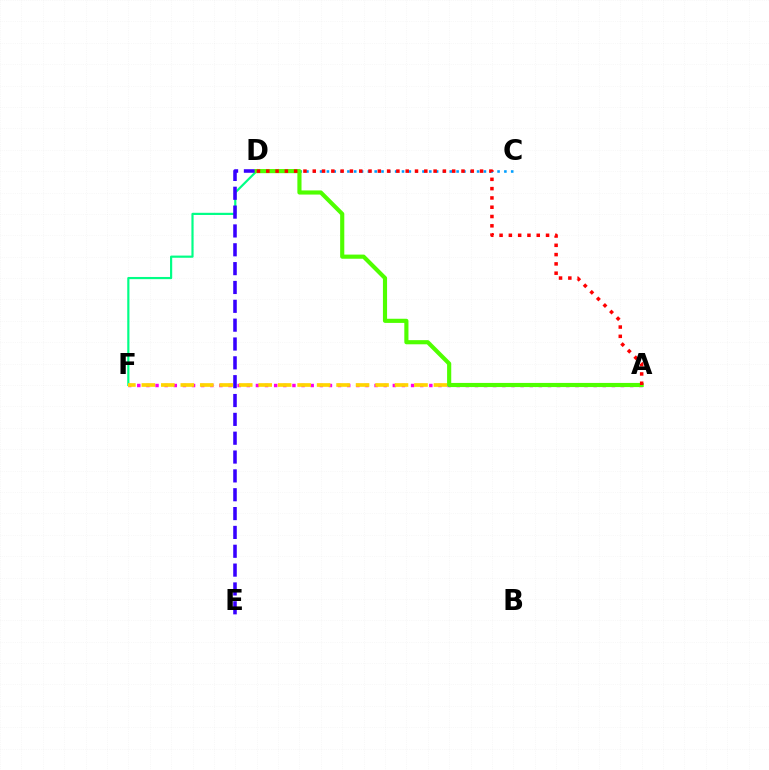{('A', 'F'): [{'color': '#ff00ed', 'line_style': 'dotted', 'thickness': 2.48}, {'color': '#ffd500', 'line_style': 'dashed', 'thickness': 2.65}], ('D', 'F'): [{'color': '#00ff86', 'line_style': 'solid', 'thickness': 1.57}], ('C', 'D'): [{'color': '#009eff', 'line_style': 'dotted', 'thickness': 1.85}], ('D', 'E'): [{'color': '#3700ff', 'line_style': 'dashed', 'thickness': 2.56}], ('A', 'D'): [{'color': '#4fff00', 'line_style': 'solid', 'thickness': 2.98}, {'color': '#ff0000', 'line_style': 'dotted', 'thickness': 2.53}]}